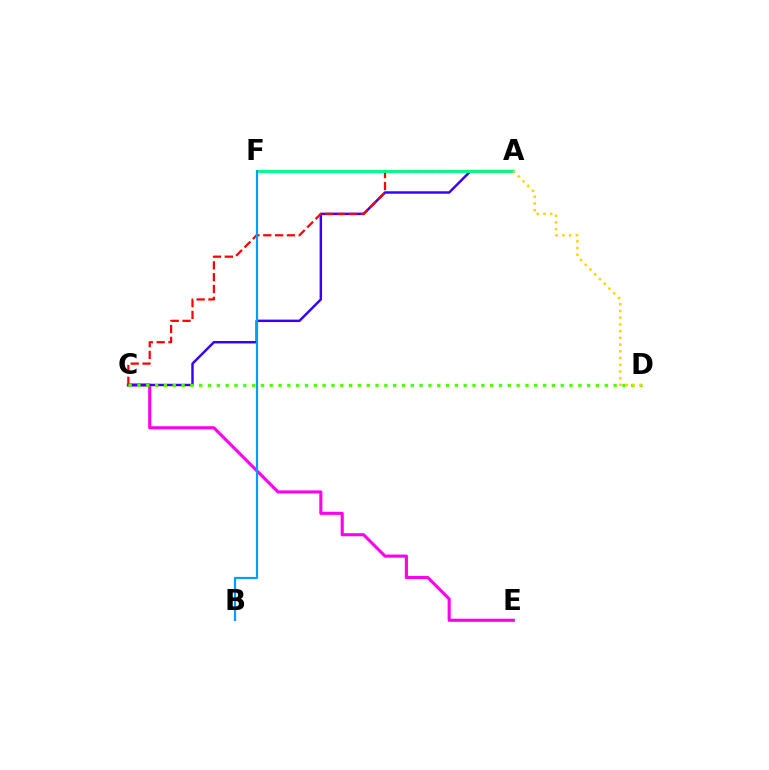{('C', 'E'): [{'color': '#ff00ed', 'line_style': 'solid', 'thickness': 2.23}], ('A', 'C'): [{'color': '#3700ff', 'line_style': 'solid', 'thickness': 1.77}, {'color': '#ff0000', 'line_style': 'dashed', 'thickness': 1.61}], ('A', 'F'): [{'color': '#00ff86', 'line_style': 'solid', 'thickness': 2.11}], ('B', 'F'): [{'color': '#009eff', 'line_style': 'solid', 'thickness': 1.59}], ('C', 'D'): [{'color': '#4fff00', 'line_style': 'dotted', 'thickness': 2.4}], ('A', 'D'): [{'color': '#ffd500', 'line_style': 'dotted', 'thickness': 1.83}]}